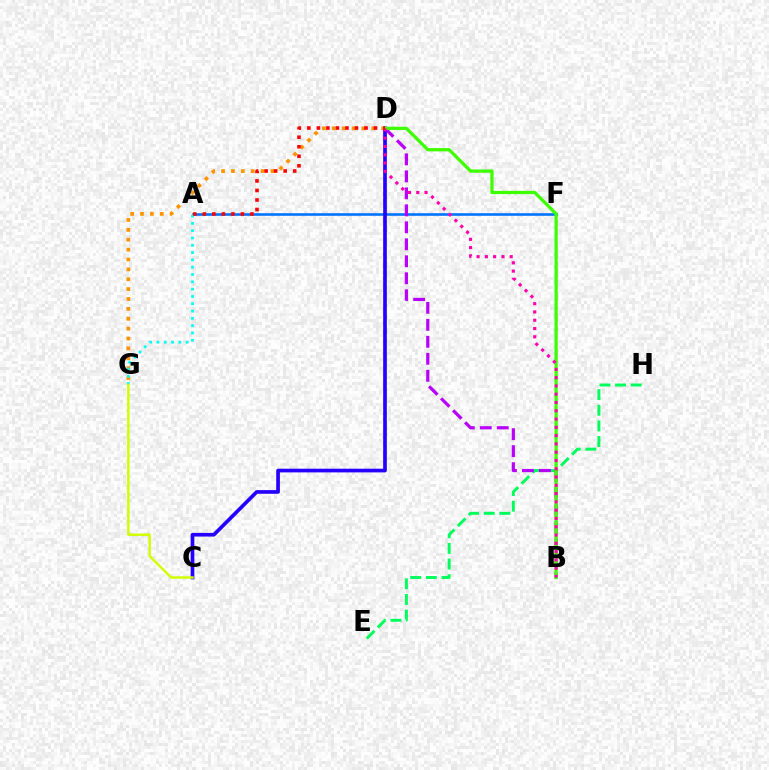{('E', 'H'): [{'color': '#00ff5c', 'line_style': 'dashed', 'thickness': 2.12}], ('D', 'G'): [{'color': '#ff9400', 'line_style': 'dotted', 'thickness': 2.68}], ('A', 'F'): [{'color': '#0074ff', 'line_style': 'solid', 'thickness': 1.88}], ('B', 'D'): [{'color': '#b900ff', 'line_style': 'dashed', 'thickness': 2.31}, {'color': '#3dff00', 'line_style': 'solid', 'thickness': 2.35}, {'color': '#ff00ac', 'line_style': 'dotted', 'thickness': 2.25}], ('A', 'G'): [{'color': '#00fff6', 'line_style': 'dotted', 'thickness': 1.99}], ('C', 'D'): [{'color': '#2500ff', 'line_style': 'solid', 'thickness': 2.65}], ('C', 'G'): [{'color': '#d1ff00', 'line_style': 'solid', 'thickness': 1.76}], ('A', 'D'): [{'color': '#ff0000', 'line_style': 'dotted', 'thickness': 2.59}]}